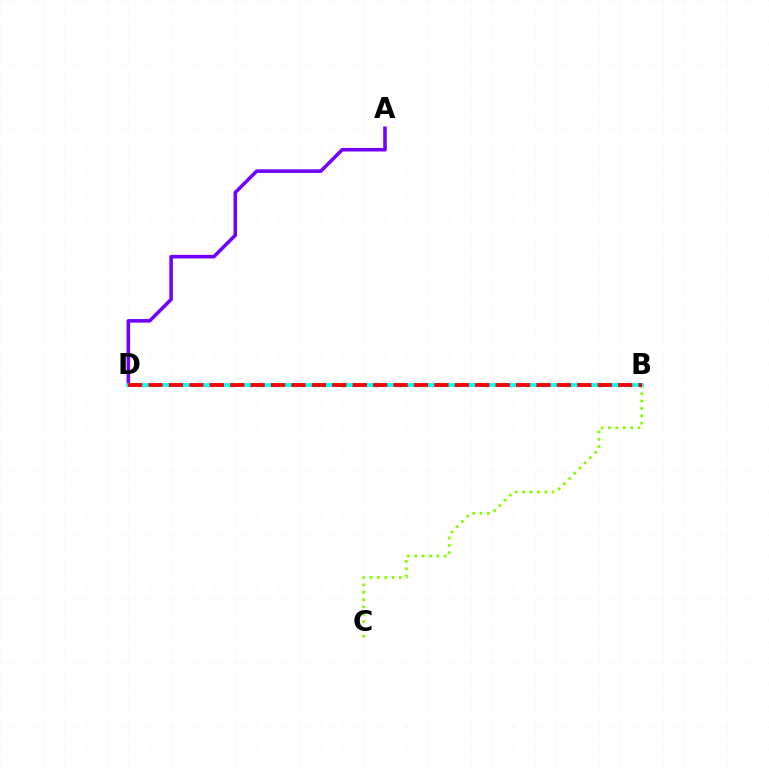{('A', 'D'): [{'color': '#7200ff', 'line_style': 'solid', 'thickness': 2.56}], ('B', 'C'): [{'color': '#84ff00', 'line_style': 'dotted', 'thickness': 2.0}], ('B', 'D'): [{'color': '#00fff6', 'line_style': 'solid', 'thickness': 2.7}, {'color': '#ff0000', 'line_style': 'dashed', 'thickness': 2.77}]}